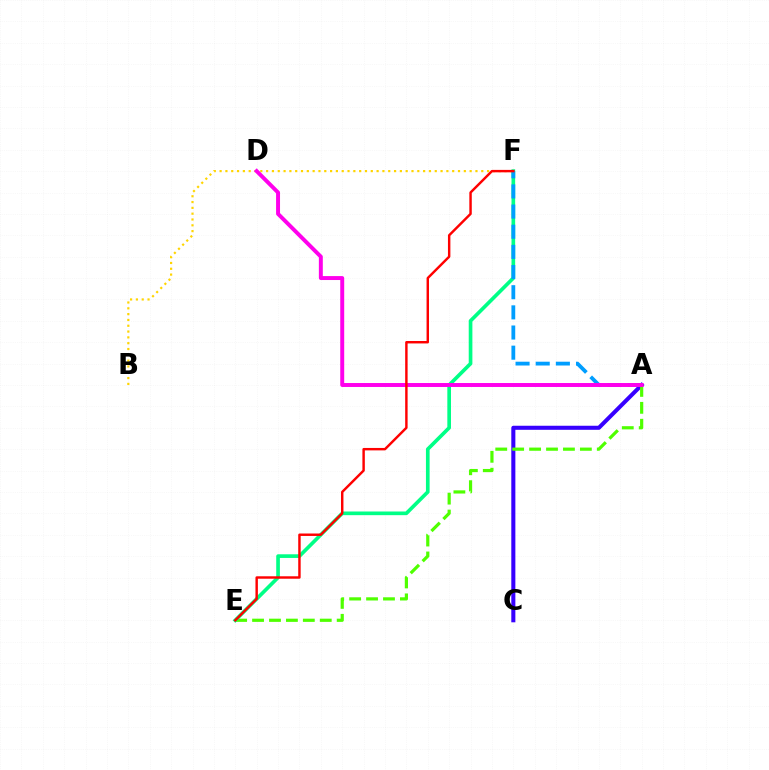{('B', 'F'): [{'color': '#ffd500', 'line_style': 'dotted', 'thickness': 1.58}], ('A', 'C'): [{'color': '#3700ff', 'line_style': 'solid', 'thickness': 2.92}], ('A', 'E'): [{'color': '#4fff00', 'line_style': 'dashed', 'thickness': 2.3}], ('E', 'F'): [{'color': '#00ff86', 'line_style': 'solid', 'thickness': 2.64}, {'color': '#ff0000', 'line_style': 'solid', 'thickness': 1.75}], ('A', 'F'): [{'color': '#009eff', 'line_style': 'dashed', 'thickness': 2.74}], ('A', 'D'): [{'color': '#ff00ed', 'line_style': 'solid', 'thickness': 2.84}]}